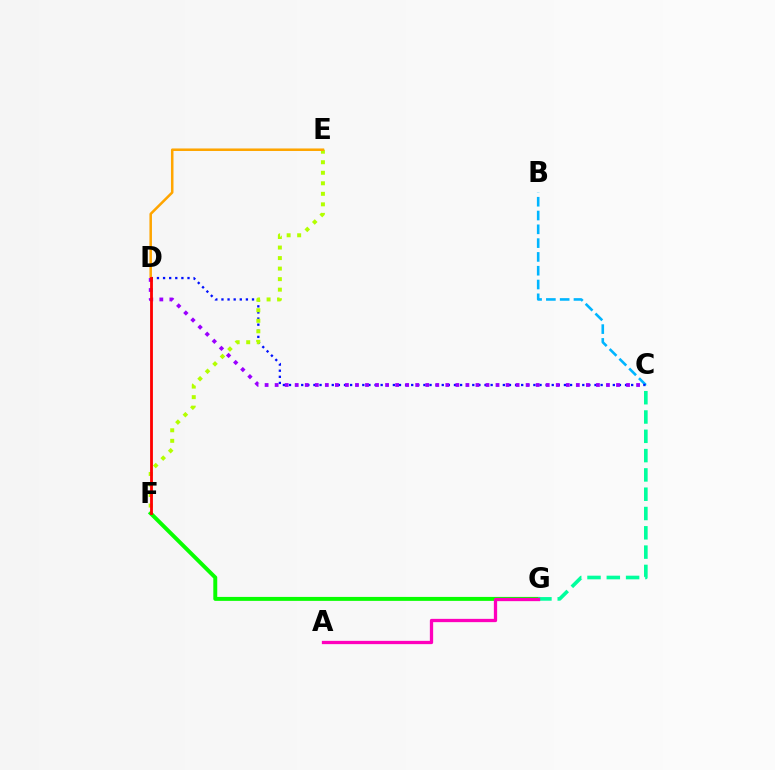{('B', 'C'): [{'color': '#00b5ff', 'line_style': 'dashed', 'thickness': 1.87}], ('C', 'D'): [{'color': '#0010ff', 'line_style': 'dotted', 'thickness': 1.66}, {'color': '#9b00ff', 'line_style': 'dotted', 'thickness': 2.73}], ('E', 'F'): [{'color': '#b3ff00', 'line_style': 'dotted', 'thickness': 2.86}], ('D', 'E'): [{'color': '#ffa500', 'line_style': 'solid', 'thickness': 1.82}], ('F', 'G'): [{'color': '#08ff00', 'line_style': 'solid', 'thickness': 2.84}], ('C', 'G'): [{'color': '#00ff9d', 'line_style': 'dashed', 'thickness': 2.62}], ('A', 'G'): [{'color': '#ff00bd', 'line_style': 'solid', 'thickness': 2.36}], ('D', 'F'): [{'color': '#ff0000', 'line_style': 'solid', 'thickness': 2.03}]}